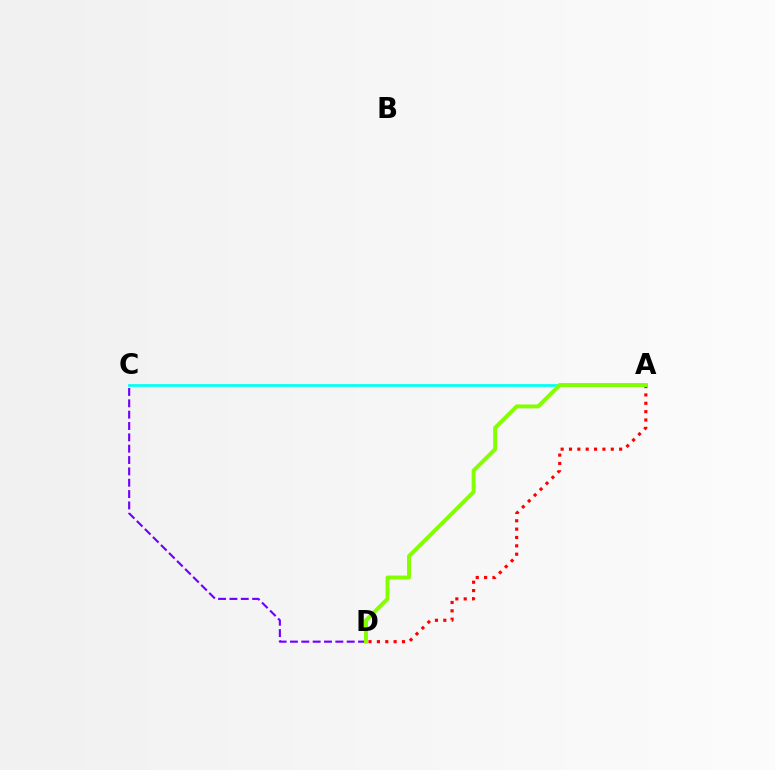{('C', 'D'): [{'color': '#7200ff', 'line_style': 'dashed', 'thickness': 1.54}], ('A', 'D'): [{'color': '#ff0000', 'line_style': 'dotted', 'thickness': 2.27}, {'color': '#84ff00', 'line_style': 'solid', 'thickness': 2.82}], ('A', 'C'): [{'color': '#00fff6', 'line_style': 'solid', 'thickness': 1.97}]}